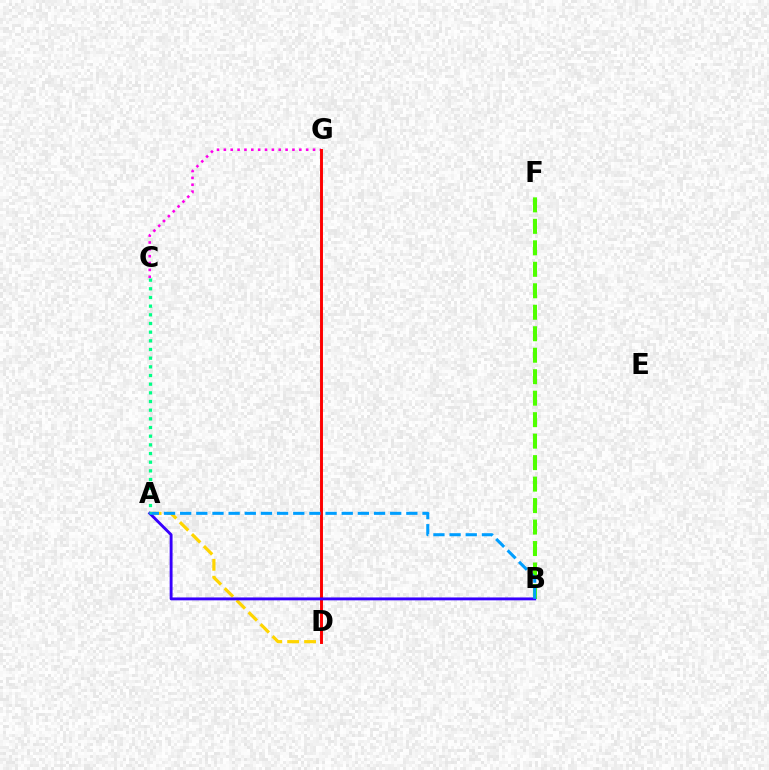{('C', 'G'): [{'color': '#ff00ed', 'line_style': 'dotted', 'thickness': 1.86}], ('A', 'D'): [{'color': '#ffd500', 'line_style': 'dashed', 'thickness': 2.3}], ('D', 'G'): [{'color': '#ff0000', 'line_style': 'solid', 'thickness': 2.11}], ('B', 'F'): [{'color': '#4fff00', 'line_style': 'dashed', 'thickness': 2.92}], ('A', 'B'): [{'color': '#3700ff', 'line_style': 'solid', 'thickness': 2.08}, {'color': '#009eff', 'line_style': 'dashed', 'thickness': 2.19}], ('A', 'C'): [{'color': '#00ff86', 'line_style': 'dotted', 'thickness': 2.36}]}